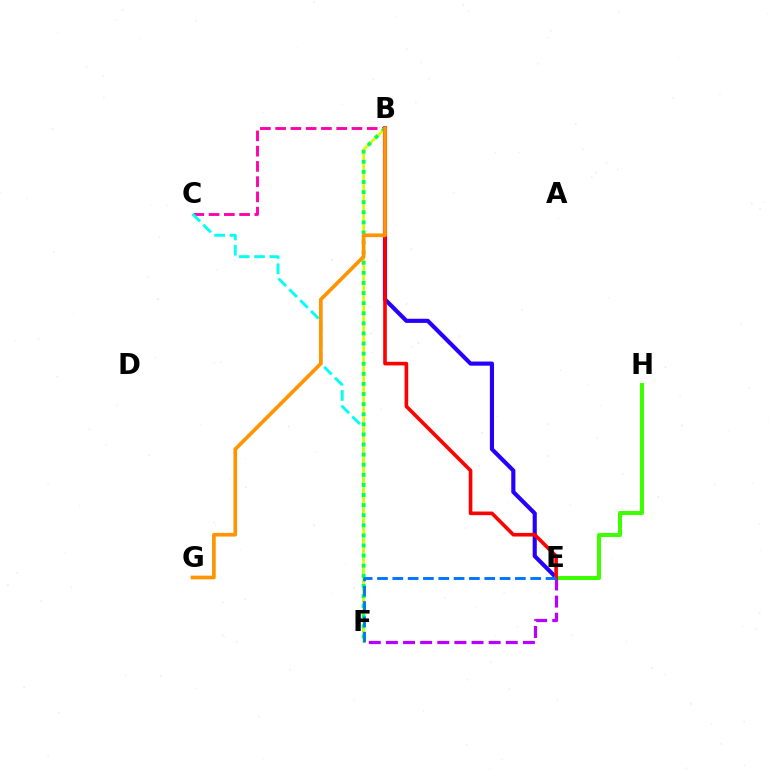{('B', 'E'): [{'color': '#2500ff', 'line_style': 'solid', 'thickness': 2.97}, {'color': '#ff0000', 'line_style': 'solid', 'thickness': 2.61}], ('B', 'C'): [{'color': '#ff00ac', 'line_style': 'dashed', 'thickness': 2.07}], ('C', 'F'): [{'color': '#00fff6', 'line_style': 'dashed', 'thickness': 2.08}], ('B', 'F'): [{'color': '#d1ff00', 'line_style': 'solid', 'thickness': 1.94}, {'color': '#00ff5c', 'line_style': 'dotted', 'thickness': 2.74}], ('E', 'H'): [{'color': '#3dff00', 'line_style': 'solid', 'thickness': 2.88}], ('E', 'F'): [{'color': '#b900ff', 'line_style': 'dashed', 'thickness': 2.33}, {'color': '#0074ff', 'line_style': 'dashed', 'thickness': 2.08}], ('B', 'G'): [{'color': '#ff9400', 'line_style': 'solid', 'thickness': 2.66}]}